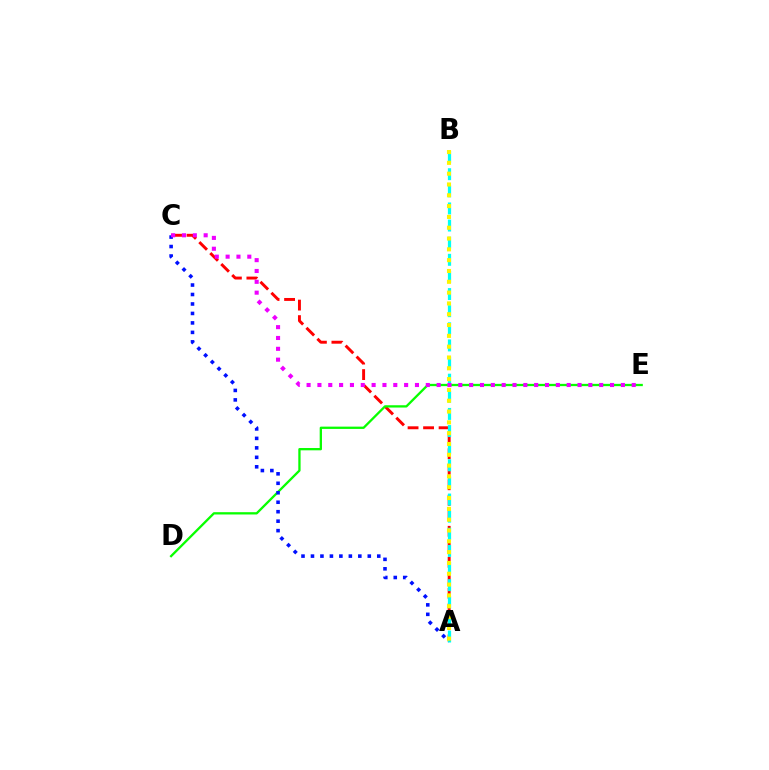{('A', 'C'): [{'color': '#ff0000', 'line_style': 'dashed', 'thickness': 2.11}, {'color': '#0010ff', 'line_style': 'dotted', 'thickness': 2.57}], ('D', 'E'): [{'color': '#08ff00', 'line_style': 'solid', 'thickness': 1.65}], ('A', 'B'): [{'color': '#00fff6', 'line_style': 'dashed', 'thickness': 2.33}, {'color': '#fcf500', 'line_style': 'dotted', 'thickness': 2.94}], ('C', 'E'): [{'color': '#ee00ff', 'line_style': 'dotted', 'thickness': 2.94}]}